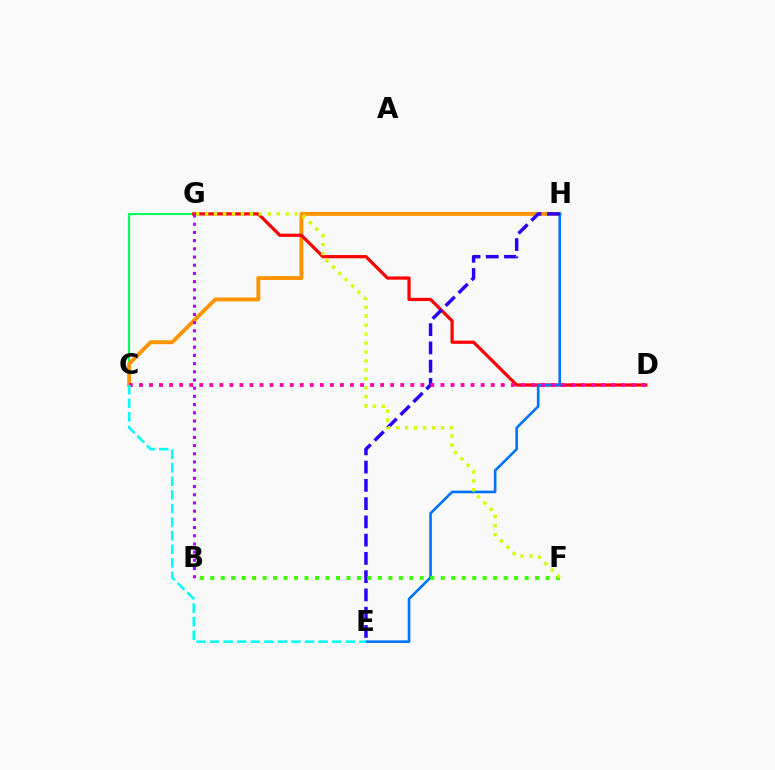{('C', 'G'): [{'color': '#00ff5c', 'line_style': 'solid', 'thickness': 1.53}], ('C', 'H'): [{'color': '#ff9400', 'line_style': 'solid', 'thickness': 2.81}], ('D', 'G'): [{'color': '#ff0000', 'line_style': 'solid', 'thickness': 2.31}], ('E', 'H'): [{'color': '#0074ff', 'line_style': 'solid', 'thickness': 1.89}, {'color': '#2500ff', 'line_style': 'dashed', 'thickness': 2.48}], ('B', 'G'): [{'color': '#b900ff', 'line_style': 'dotted', 'thickness': 2.23}], ('C', 'D'): [{'color': '#ff00ac', 'line_style': 'dotted', 'thickness': 2.73}], ('B', 'F'): [{'color': '#3dff00', 'line_style': 'dotted', 'thickness': 2.85}], ('F', 'G'): [{'color': '#d1ff00', 'line_style': 'dotted', 'thickness': 2.43}], ('C', 'E'): [{'color': '#00fff6', 'line_style': 'dashed', 'thickness': 1.84}]}